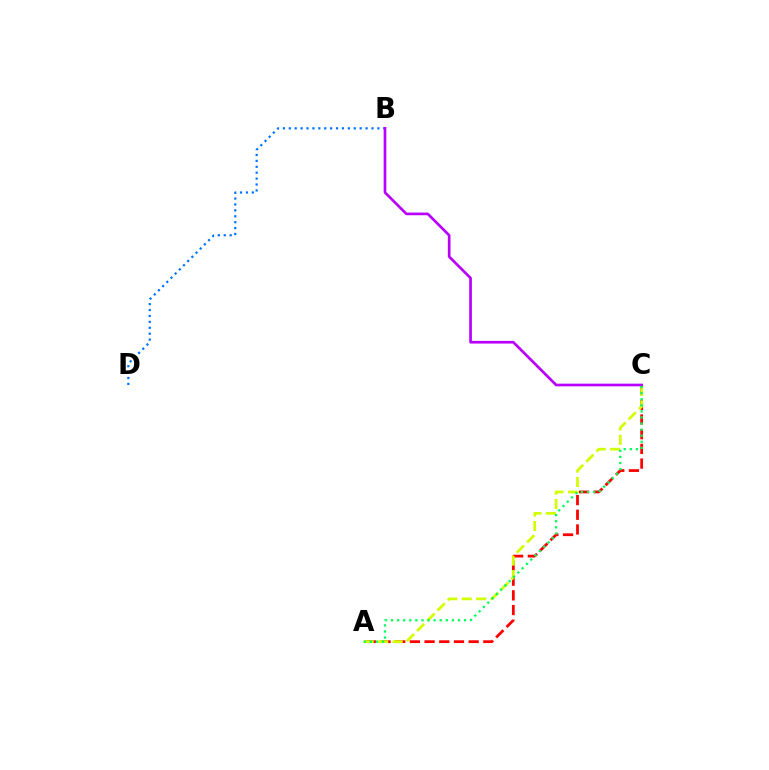{('B', 'D'): [{'color': '#0074ff', 'line_style': 'dotted', 'thickness': 1.6}], ('A', 'C'): [{'color': '#ff0000', 'line_style': 'dashed', 'thickness': 2.0}, {'color': '#d1ff00', 'line_style': 'dashed', 'thickness': 1.97}, {'color': '#00ff5c', 'line_style': 'dotted', 'thickness': 1.65}], ('B', 'C'): [{'color': '#b900ff', 'line_style': 'solid', 'thickness': 1.93}]}